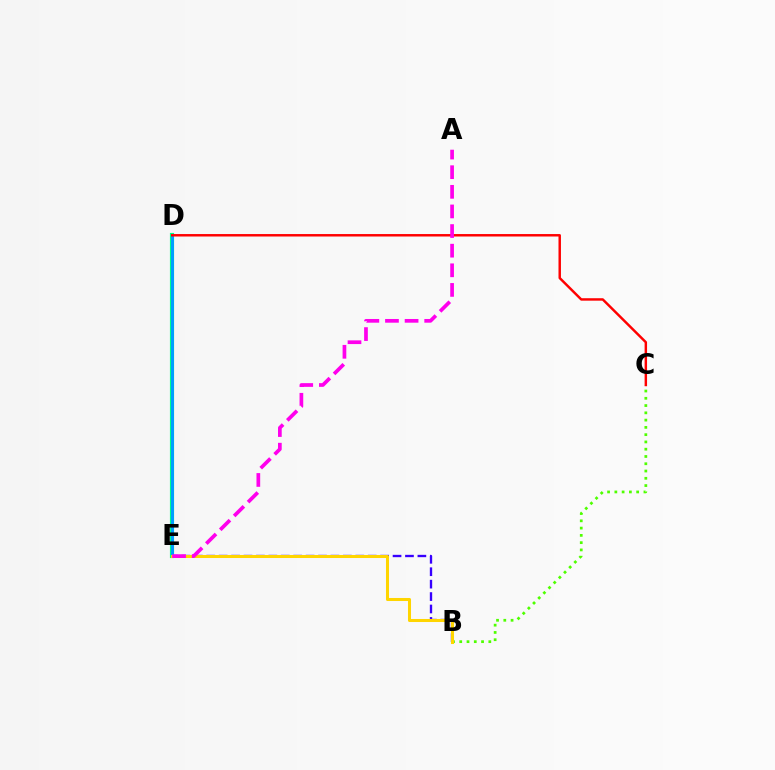{('B', 'E'): [{'color': '#3700ff', 'line_style': 'dashed', 'thickness': 1.69}, {'color': '#ffd500', 'line_style': 'solid', 'thickness': 2.19}], ('D', 'E'): [{'color': '#00ff86', 'line_style': 'solid', 'thickness': 2.99}, {'color': '#009eff', 'line_style': 'solid', 'thickness': 2.12}], ('B', 'C'): [{'color': '#4fff00', 'line_style': 'dotted', 'thickness': 1.98}], ('C', 'D'): [{'color': '#ff0000', 'line_style': 'solid', 'thickness': 1.77}], ('A', 'E'): [{'color': '#ff00ed', 'line_style': 'dashed', 'thickness': 2.67}]}